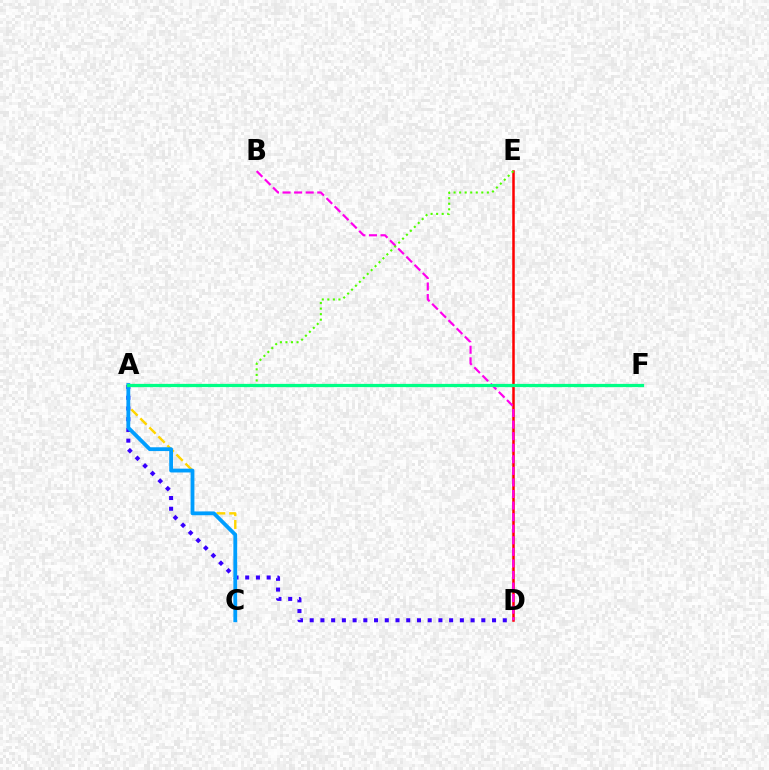{('A', 'D'): [{'color': '#3700ff', 'line_style': 'dotted', 'thickness': 2.91}], ('A', 'C'): [{'color': '#ffd500', 'line_style': 'dashed', 'thickness': 1.74}, {'color': '#009eff', 'line_style': 'solid', 'thickness': 2.74}], ('D', 'E'): [{'color': '#ff0000', 'line_style': 'solid', 'thickness': 1.81}], ('B', 'D'): [{'color': '#ff00ed', 'line_style': 'dashed', 'thickness': 1.57}], ('A', 'E'): [{'color': '#4fff00', 'line_style': 'dotted', 'thickness': 1.51}], ('A', 'F'): [{'color': '#00ff86', 'line_style': 'solid', 'thickness': 2.32}]}